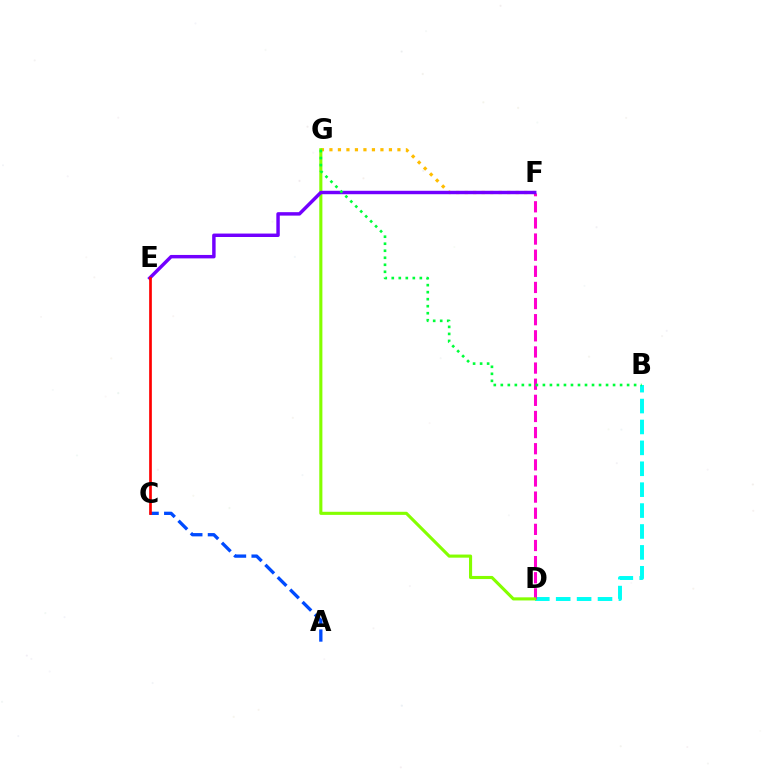{('F', 'G'): [{'color': '#ffbd00', 'line_style': 'dotted', 'thickness': 2.31}], ('B', 'D'): [{'color': '#00fff6', 'line_style': 'dashed', 'thickness': 2.84}], ('D', 'F'): [{'color': '#ff00cf', 'line_style': 'dashed', 'thickness': 2.19}], ('A', 'C'): [{'color': '#004bff', 'line_style': 'dashed', 'thickness': 2.38}], ('D', 'G'): [{'color': '#84ff00', 'line_style': 'solid', 'thickness': 2.24}], ('E', 'F'): [{'color': '#7200ff', 'line_style': 'solid', 'thickness': 2.48}], ('B', 'G'): [{'color': '#00ff39', 'line_style': 'dotted', 'thickness': 1.91}], ('C', 'E'): [{'color': '#ff0000', 'line_style': 'solid', 'thickness': 1.93}]}